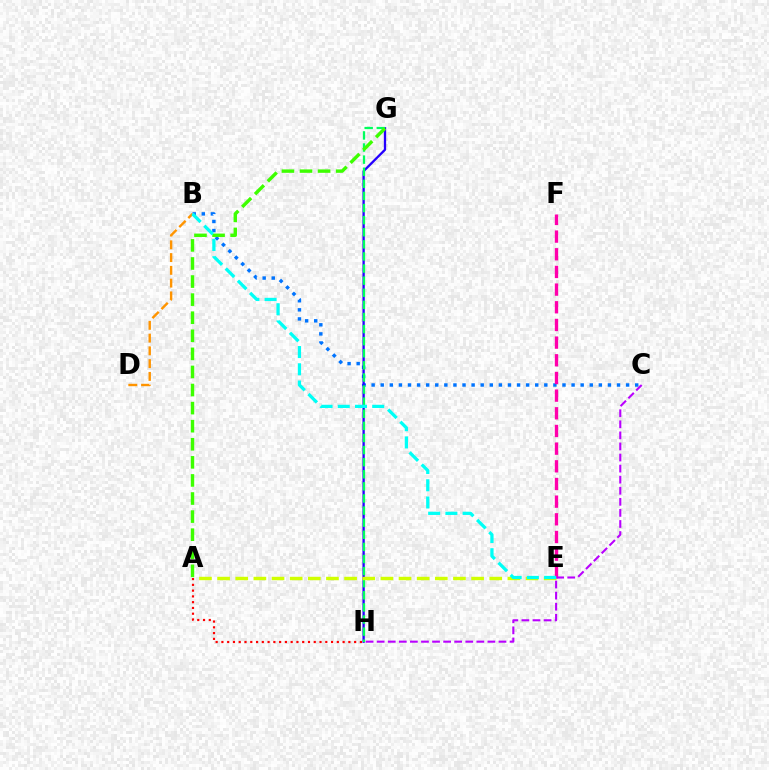{('B', 'C'): [{'color': '#0074ff', 'line_style': 'dotted', 'thickness': 2.47}], ('G', 'H'): [{'color': '#2500ff', 'line_style': 'solid', 'thickness': 1.65}, {'color': '#00ff5c', 'line_style': 'dashed', 'thickness': 1.64}], ('B', 'D'): [{'color': '#ff9400', 'line_style': 'dashed', 'thickness': 1.73}], ('E', 'F'): [{'color': '#ff00ac', 'line_style': 'dashed', 'thickness': 2.4}], ('A', 'E'): [{'color': '#d1ff00', 'line_style': 'dashed', 'thickness': 2.46}], ('A', 'G'): [{'color': '#3dff00', 'line_style': 'dashed', 'thickness': 2.46}], ('C', 'H'): [{'color': '#b900ff', 'line_style': 'dashed', 'thickness': 1.5}], ('A', 'H'): [{'color': '#ff0000', 'line_style': 'dotted', 'thickness': 1.57}], ('B', 'E'): [{'color': '#00fff6', 'line_style': 'dashed', 'thickness': 2.34}]}